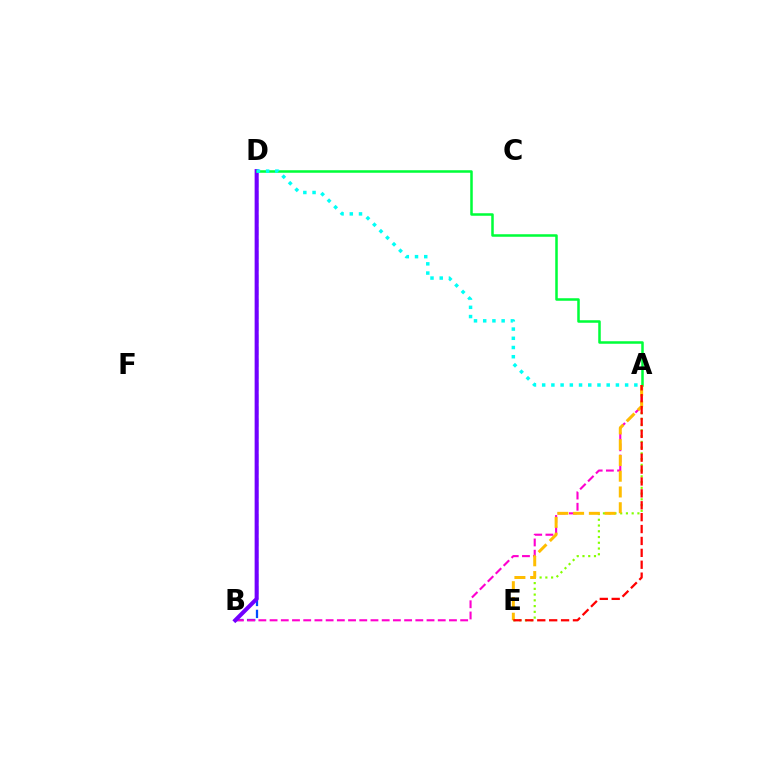{('B', 'D'): [{'color': '#004bff', 'line_style': 'dashed', 'thickness': 1.63}, {'color': '#7200ff', 'line_style': 'solid', 'thickness': 2.94}], ('A', 'B'): [{'color': '#ff00cf', 'line_style': 'dashed', 'thickness': 1.52}], ('A', 'E'): [{'color': '#84ff00', 'line_style': 'dotted', 'thickness': 1.56}, {'color': '#ffbd00', 'line_style': 'dashed', 'thickness': 2.14}, {'color': '#ff0000', 'line_style': 'dashed', 'thickness': 1.62}], ('A', 'D'): [{'color': '#00ff39', 'line_style': 'solid', 'thickness': 1.82}, {'color': '#00fff6', 'line_style': 'dotted', 'thickness': 2.5}]}